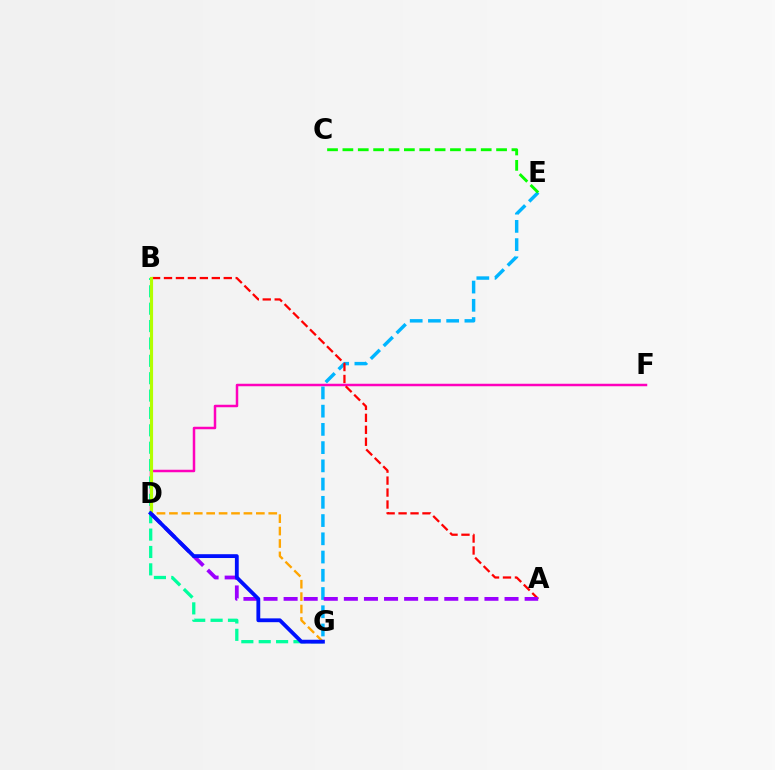{('D', 'F'): [{'color': '#ff00bd', 'line_style': 'solid', 'thickness': 1.79}], ('D', 'G'): [{'color': '#ffa500', 'line_style': 'dashed', 'thickness': 1.69}, {'color': '#0010ff', 'line_style': 'solid', 'thickness': 2.75}], ('E', 'G'): [{'color': '#00b5ff', 'line_style': 'dashed', 'thickness': 2.48}], ('B', 'G'): [{'color': '#00ff9d', 'line_style': 'dashed', 'thickness': 2.36}], ('A', 'B'): [{'color': '#ff0000', 'line_style': 'dashed', 'thickness': 1.62}], ('A', 'D'): [{'color': '#9b00ff', 'line_style': 'dashed', 'thickness': 2.73}], ('C', 'E'): [{'color': '#08ff00', 'line_style': 'dashed', 'thickness': 2.09}], ('B', 'D'): [{'color': '#b3ff00', 'line_style': 'solid', 'thickness': 2.26}]}